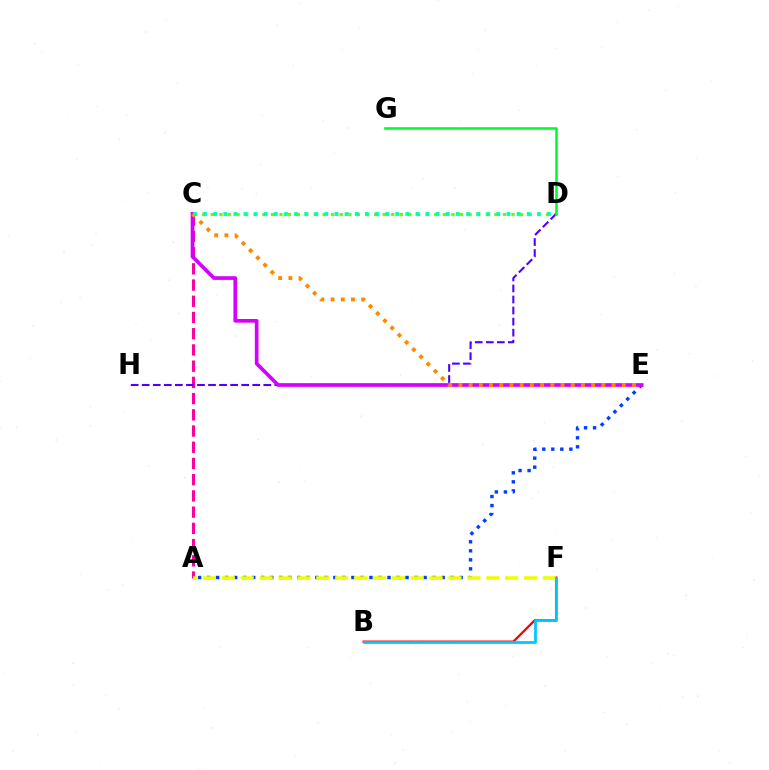{('A', 'C'): [{'color': '#ff00a0', 'line_style': 'dashed', 'thickness': 2.2}], ('B', 'F'): [{'color': '#ff0000', 'line_style': 'solid', 'thickness': 1.64}, {'color': '#00c7ff', 'line_style': 'solid', 'thickness': 1.98}], ('C', 'D'): [{'color': '#66ff00', 'line_style': 'dotted', 'thickness': 2.34}, {'color': '#00ffaf', 'line_style': 'dotted', 'thickness': 2.75}], ('A', 'E'): [{'color': '#003fff', 'line_style': 'dotted', 'thickness': 2.45}], ('D', 'H'): [{'color': '#4f00ff', 'line_style': 'dashed', 'thickness': 1.5}], ('D', 'G'): [{'color': '#00ff27', 'line_style': 'solid', 'thickness': 1.89}], ('A', 'F'): [{'color': '#eeff00', 'line_style': 'dashed', 'thickness': 2.57}], ('C', 'E'): [{'color': '#d600ff', 'line_style': 'solid', 'thickness': 2.66}, {'color': '#ff8800', 'line_style': 'dotted', 'thickness': 2.77}]}